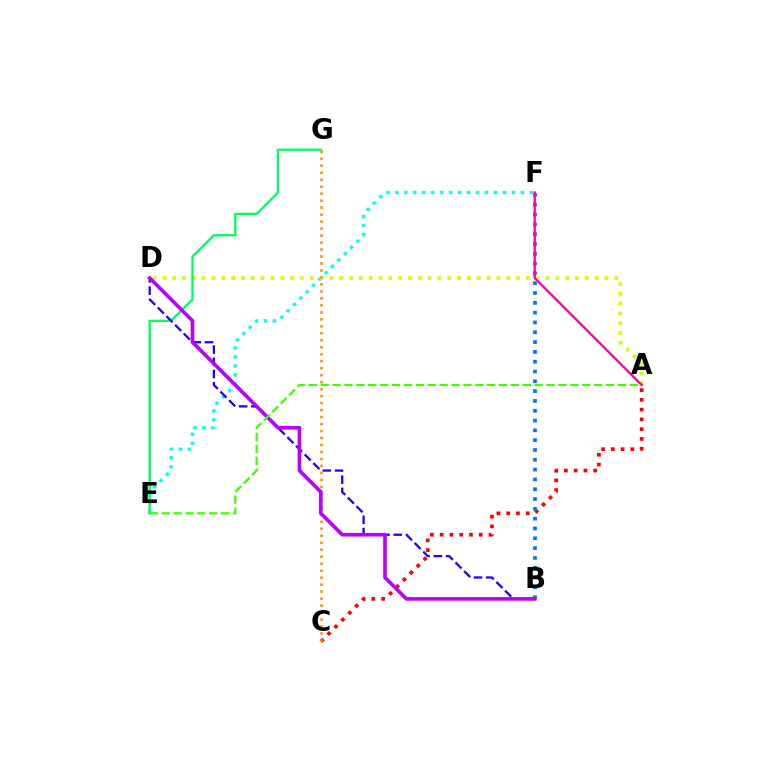{('A', 'C'): [{'color': '#ff0000', 'line_style': 'dotted', 'thickness': 2.65}], ('E', 'F'): [{'color': '#00fff6', 'line_style': 'dotted', 'thickness': 2.44}], ('B', 'F'): [{'color': '#0074ff', 'line_style': 'dotted', 'thickness': 2.67}], ('A', 'D'): [{'color': '#d1ff00', 'line_style': 'dotted', 'thickness': 2.67}], ('A', 'F'): [{'color': '#ff00ac', 'line_style': 'solid', 'thickness': 1.68}], ('E', 'G'): [{'color': '#00ff5c', 'line_style': 'solid', 'thickness': 1.65}], ('B', 'D'): [{'color': '#2500ff', 'line_style': 'dashed', 'thickness': 1.66}, {'color': '#b900ff', 'line_style': 'solid', 'thickness': 2.61}], ('C', 'G'): [{'color': '#ff9400', 'line_style': 'dotted', 'thickness': 1.9}], ('A', 'E'): [{'color': '#3dff00', 'line_style': 'dashed', 'thickness': 1.62}]}